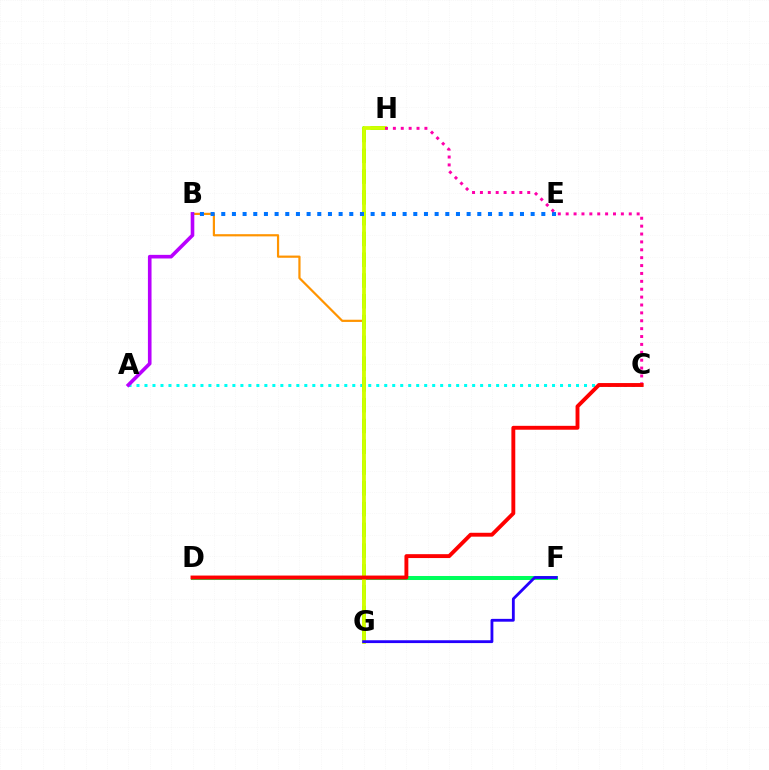{('A', 'C'): [{'color': '#00fff6', 'line_style': 'dotted', 'thickness': 2.17}], ('B', 'G'): [{'color': '#ff9400', 'line_style': 'solid', 'thickness': 1.59}], ('D', 'F'): [{'color': '#00ff5c', 'line_style': 'solid', 'thickness': 2.89}], ('G', 'H'): [{'color': '#3dff00', 'line_style': 'dashed', 'thickness': 2.82}, {'color': '#d1ff00', 'line_style': 'solid', 'thickness': 2.73}], ('A', 'B'): [{'color': '#b900ff', 'line_style': 'solid', 'thickness': 2.6}], ('F', 'G'): [{'color': '#2500ff', 'line_style': 'solid', 'thickness': 2.04}], ('B', 'E'): [{'color': '#0074ff', 'line_style': 'dotted', 'thickness': 2.9}], ('C', 'H'): [{'color': '#ff00ac', 'line_style': 'dotted', 'thickness': 2.14}], ('C', 'D'): [{'color': '#ff0000', 'line_style': 'solid', 'thickness': 2.8}]}